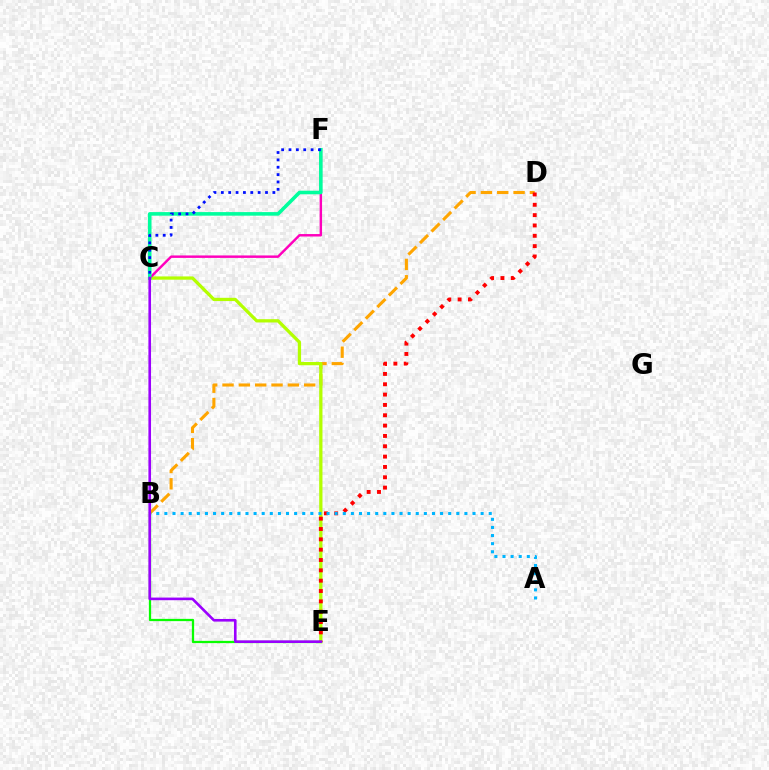{('B', 'D'): [{'color': '#ffa500', 'line_style': 'dashed', 'thickness': 2.22}], ('C', 'E'): [{'color': '#b3ff00', 'line_style': 'solid', 'thickness': 2.35}, {'color': '#9b00ff', 'line_style': 'solid', 'thickness': 1.89}], ('B', 'E'): [{'color': '#08ff00', 'line_style': 'solid', 'thickness': 1.63}], ('D', 'E'): [{'color': '#ff0000', 'line_style': 'dotted', 'thickness': 2.81}], ('C', 'F'): [{'color': '#ff00bd', 'line_style': 'solid', 'thickness': 1.76}, {'color': '#00ff9d', 'line_style': 'solid', 'thickness': 2.58}, {'color': '#0010ff', 'line_style': 'dotted', 'thickness': 2.0}], ('A', 'B'): [{'color': '#00b5ff', 'line_style': 'dotted', 'thickness': 2.2}]}